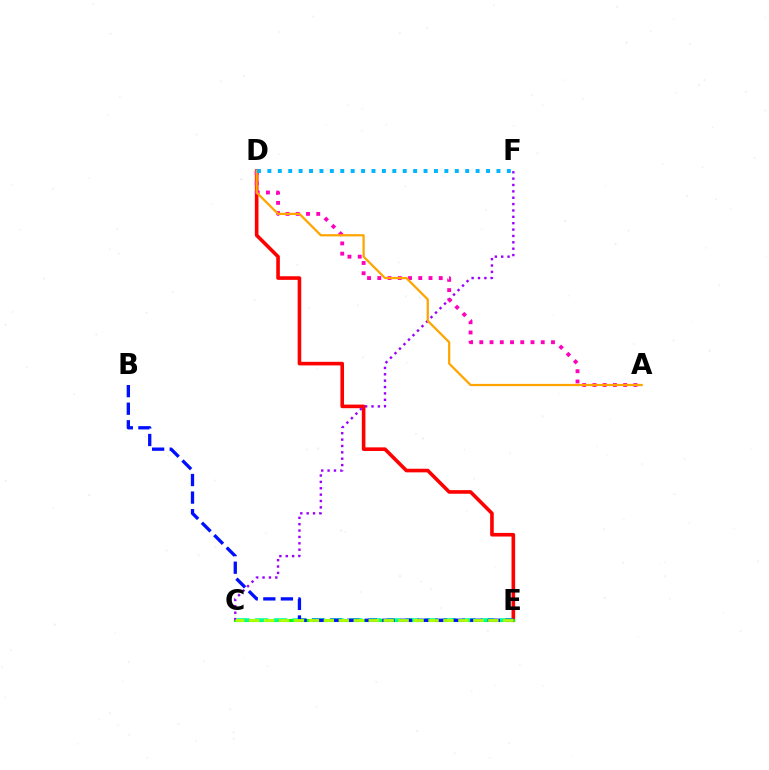{('D', 'E'): [{'color': '#ff0000', 'line_style': 'solid', 'thickness': 2.6}], ('C', 'E'): [{'color': '#08ff00', 'line_style': 'solid', 'thickness': 2.23}, {'color': '#00ff9d', 'line_style': 'dashed', 'thickness': 2.56}, {'color': '#b3ff00', 'line_style': 'dashed', 'thickness': 2.03}], ('C', 'F'): [{'color': '#9b00ff', 'line_style': 'dotted', 'thickness': 1.73}], ('A', 'D'): [{'color': '#ff00bd', 'line_style': 'dotted', 'thickness': 2.78}, {'color': '#ffa500', 'line_style': 'solid', 'thickness': 1.61}], ('D', 'F'): [{'color': '#00b5ff', 'line_style': 'dotted', 'thickness': 2.83}], ('B', 'E'): [{'color': '#0010ff', 'line_style': 'dashed', 'thickness': 2.39}]}